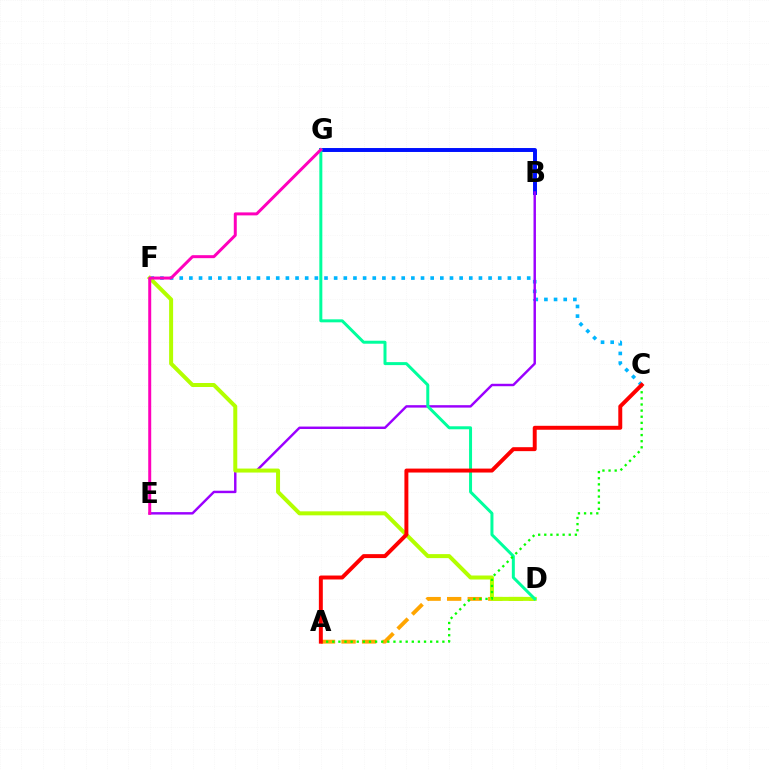{('C', 'F'): [{'color': '#00b5ff', 'line_style': 'dotted', 'thickness': 2.62}], ('B', 'G'): [{'color': '#0010ff', 'line_style': 'solid', 'thickness': 2.83}], ('B', 'E'): [{'color': '#9b00ff', 'line_style': 'solid', 'thickness': 1.75}], ('A', 'D'): [{'color': '#ffa500', 'line_style': 'dashed', 'thickness': 2.79}], ('D', 'F'): [{'color': '#b3ff00', 'line_style': 'solid', 'thickness': 2.88}], ('D', 'G'): [{'color': '#00ff9d', 'line_style': 'solid', 'thickness': 2.15}], ('A', 'C'): [{'color': '#08ff00', 'line_style': 'dotted', 'thickness': 1.66}, {'color': '#ff0000', 'line_style': 'solid', 'thickness': 2.84}], ('E', 'G'): [{'color': '#ff00bd', 'line_style': 'solid', 'thickness': 2.15}]}